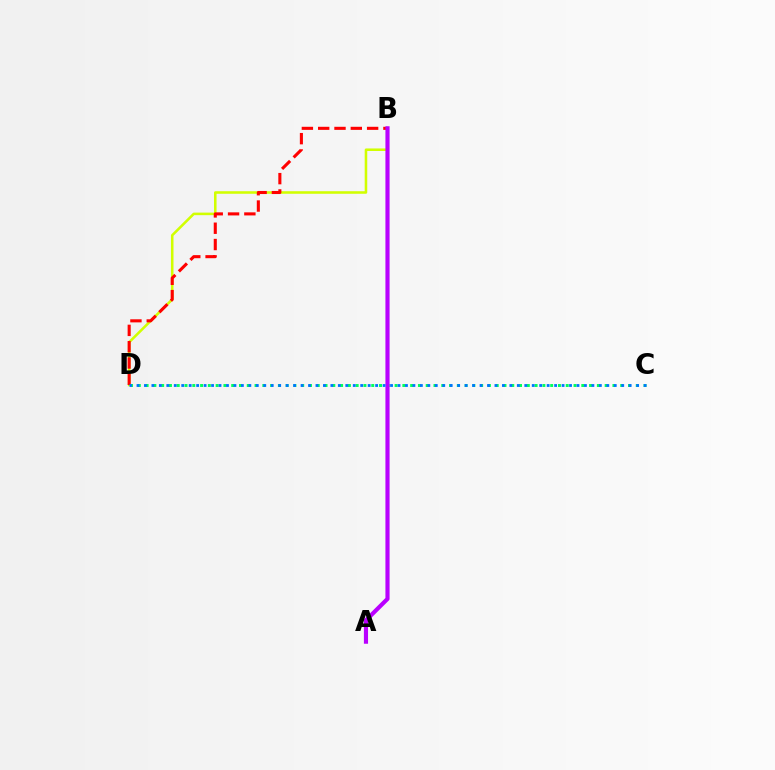{('B', 'D'): [{'color': '#d1ff00', 'line_style': 'solid', 'thickness': 1.84}, {'color': '#ff0000', 'line_style': 'dashed', 'thickness': 2.22}], ('C', 'D'): [{'color': '#00ff5c', 'line_style': 'dotted', 'thickness': 2.11}, {'color': '#0074ff', 'line_style': 'dotted', 'thickness': 2.03}], ('A', 'B'): [{'color': '#b900ff', 'line_style': 'solid', 'thickness': 2.98}]}